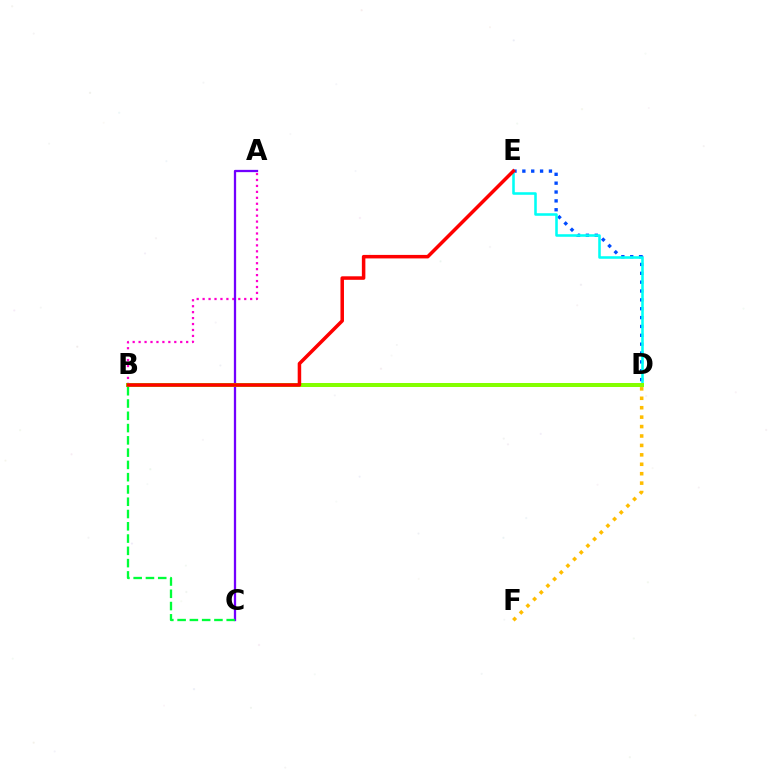{('D', 'E'): [{'color': '#004bff', 'line_style': 'dotted', 'thickness': 2.41}, {'color': '#00fff6', 'line_style': 'solid', 'thickness': 1.85}], ('D', 'F'): [{'color': '#ffbd00', 'line_style': 'dotted', 'thickness': 2.56}], ('A', 'B'): [{'color': '#ff00cf', 'line_style': 'dotted', 'thickness': 1.62}], ('A', 'C'): [{'color': '#7200ff', 'line_style': 'solid', 'thickness': 1.64}], ('B', 'D'): [{'color': '#84ff00', 'line_style': 'solid', 'thickness': 2.88}], ('B', 'E'): [{'color': '#ff0000', 'line_style': 'solid', 'thickness': 2.53}], ('B', 'C'): [{'color': '#00ff39', 'line_style': 'dashed', 'thickness': 1.67}]}